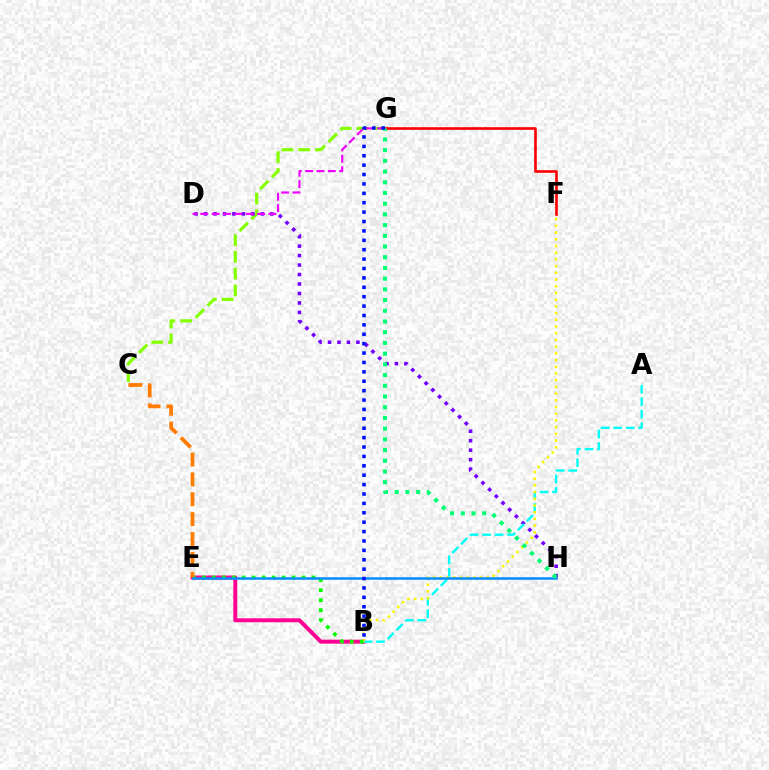{('C', 'G'): [{'color': '#84ff00', 'line_style': 'dashed', 'thickness': 2.28}], ('B', 'E'): [{'color': '#ff0094', 'line_style': 'solid', 'thickness': 2.84}, {'color': '#08ff00', 'line_style': 'dotted', 'thickness': 2.71}], ('D', 'H'): [{'color': '#7200ff', 'line_style': 'dotted', 'thickness': 2.57}], ('A', 'B'): [{'color': '#00fff6', 'line_style': 'dashed', 'thickness': 1.7}], ('F', 'G'): [{'color': '#ff0000', 'line_style': 'solid', 'thickness': 1.89}], ('D', 'G'): [{'color': '#ee00ff', 'line_style': 'dashed', 'thickness': 1.54}], ('B', 'F'): [{'color': '#fcf500', 'line_style': 'dotted', 'thickness': 1.82}], ('C', 'E'): [{'color': '#ff7c00', 'line_style': 'dashed', 'thickness': 2.7}], ('E', 'H'): [{'color': '#008cff', 'line_style': 'solid', 'thickness': 1.8}], ('G', 'H'): [{'color': '#00ff74', 'line_style': 'dotted', 'thickness': 2.91}], ('B', 'G'): [{'color': '#0010ff', 'line_style': 'dotted', 'thickness': 2.55}]}